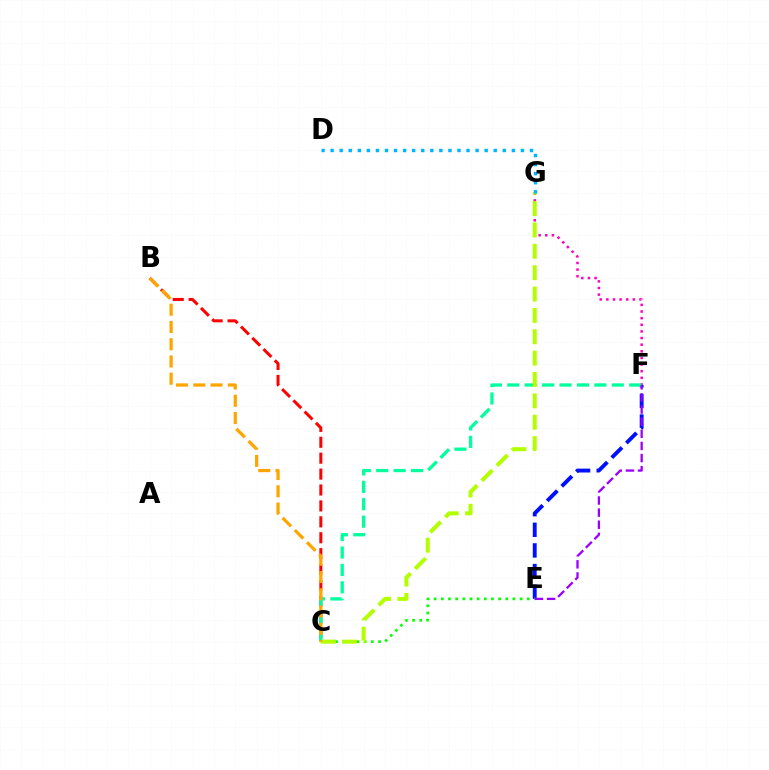{('F', 'G'): [{'color': '#ff00bd', 'line_style': 'dotted', 'thickness': 1.8}], ('E', 'F'): [{'color': '#0010ff', 'line_style': 'dashed', 'thickness': 2.8}, {'color': '#9b00ff', 'line_style': 'dashed', 'thickness': 1.65}], ('B', 'C'): [{'color': '#ff0000', 'line_style': 'dashed', 'thickness': 2.16}, {'color': '#ffa500', 'line_style': 'dashed', 'thickness': 2.34}], ('C', 'F'): [{'color': '#00ff9d', 'line_style': 'dashed', 'thickness': 2.37}], ('C', 'E'): [{'color': '#08ff00', 'line_style': 'dotted', 'thickness': 1.95}], ('C', 'G'): [{'color': '#b3ff00', 'line_style': 'dashed', 'thickness': 2.9}], ('D', 'G'): [{'color': '#00b5ff', 'line_style': 'dotted', 'thickness': 2.46}]}